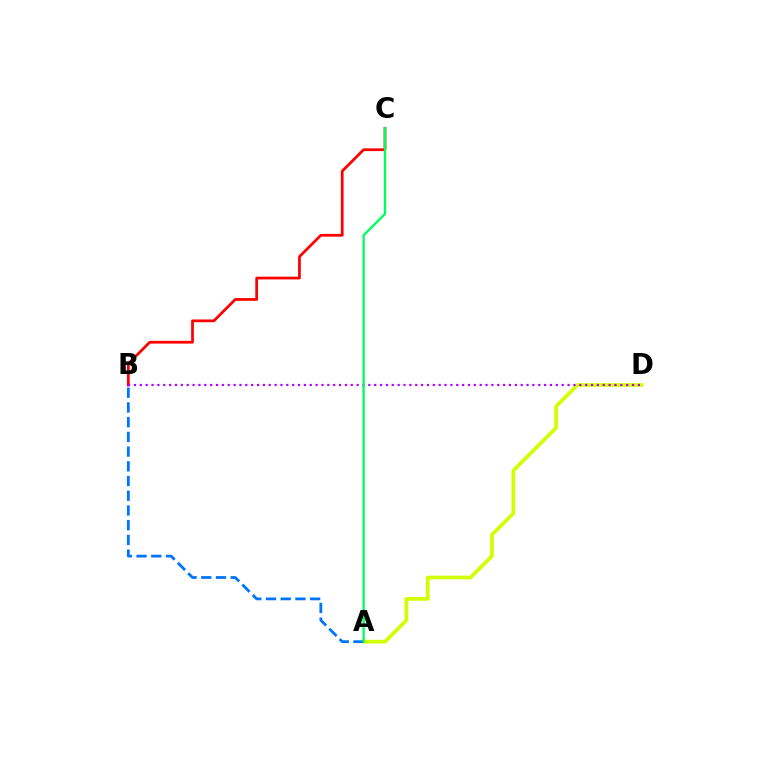{('A', 'D'): [{'color': '#d1ff00', 'line_style': 'solid', 'thickness': 2.65}], ('B', 'C'): [{'color': '#ff0000', 'line_style': 'solid', 'thickness': 1.98}], ('A', 'B'): [{'color': '#0074ff', 'line_style': 'dashed', 'thickness': 2.0}], ('B', 'D'): [{'color': '#b900ff', 'line_style': 'dotted', 'thickness': 1.59}], ('A', 'C'): [{'color': '#00ff5c', 'line_style': 'solid', 'thickness': 1.68}]}